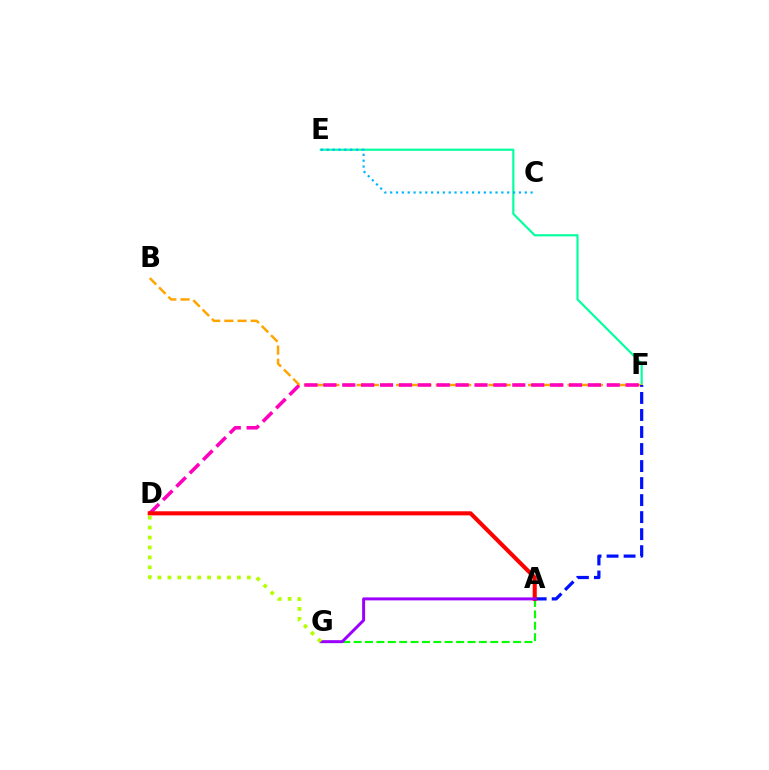{('E', 'F'): [{'color': '#00ff9d', 'line_style': 'solid', 'thickness': 1.55}], ('C', 'E'): [{'color': '#00b5ff', 'line_style': 'dotted', 'thickness': 1.59}], ('B', 'F'): [{'color': '#ffa500', 'line_style': 'dashed', 'thickness': 1.79}], ('D', 'F'): [{'color': '#ff00bd', 'line_style': 'dashed', 'thickness': 2.57}], ('A', 'F'): [{'color': '#0010ff', 'line_style': 'dashed', 'thickness': 2.31}], ('A', 'G'): [{'color': '#08ff00', 'line_style': 'dashed', 'thickness': 1.55}, {'color': '#9b00ff', 'line_style': 'solid', 'thickness': 2.13}], ('A', 'D'): [{'color': '#ff0000', 'line_style': 'solid', 'thickness': 2.94}], ('D', 'G'): [{'color': '#b3ff00', 'line_style': 'dotted', 'thickness': 2.7}]}